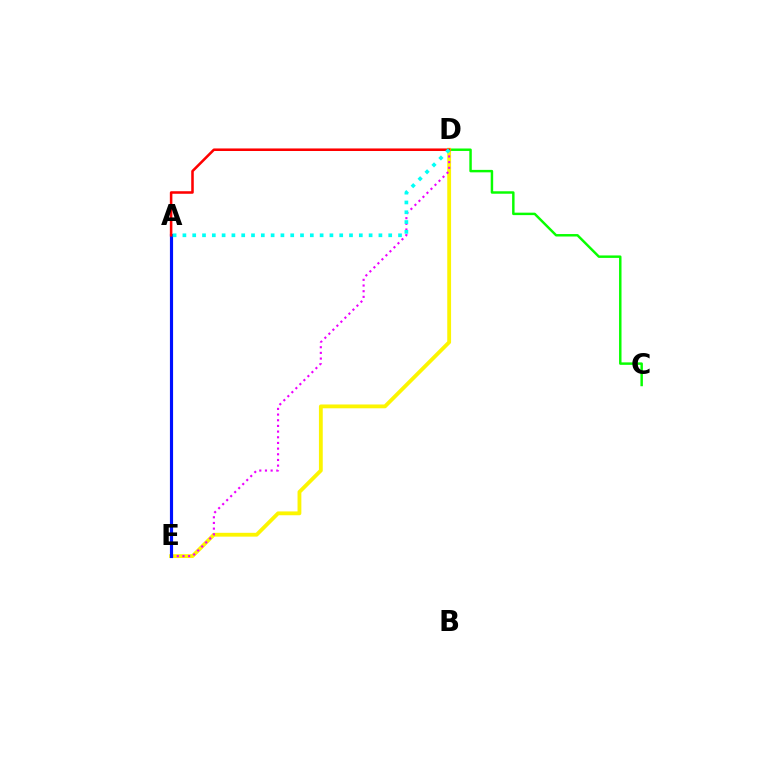{('C', 'D'): [{'color': '#08ff00', 'line_style': 'solid', 'thickness': 1.77}], ('D', 'E'): [{'color': '#fcf500', 'line_style': 'solid', 'thickness': 2.75}, {'color': '#ee00ff', 'line_style': 'dotted', 'thickness': 1.54}], ('A', 'E'): [{'color': '#0010ff', 'line_style': 'solid', 'thickness': 2.27}], ('A', 'D'): [{'color': '#ff0000', 'line_style': 'solid', 'thickness': 1.84}, {'color': '#00fff6', 'line_style': 'dotted', 'thickness': 2.66}]}